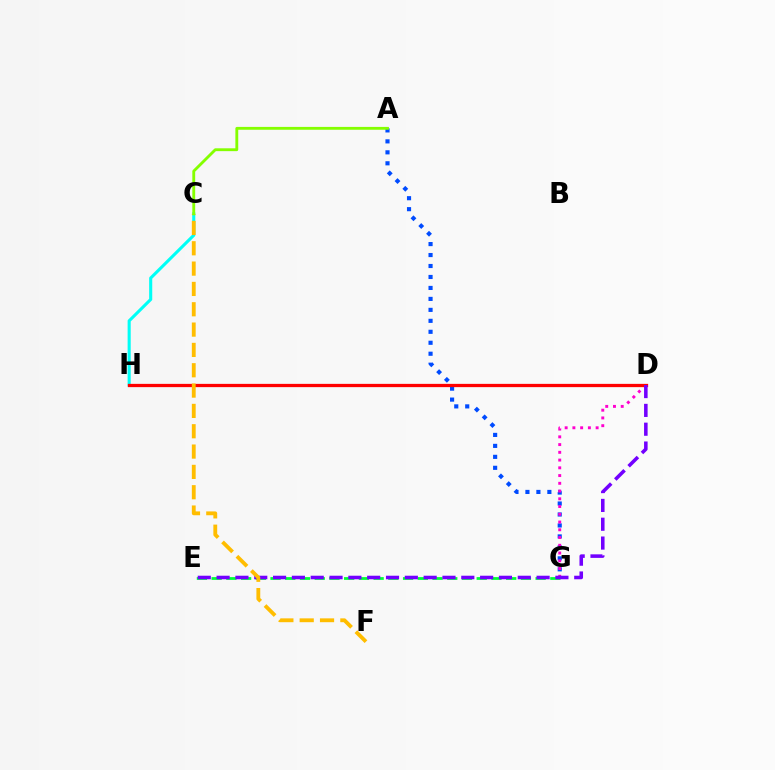{('C', 'H'): [{'color': '#00fff6', 'line_style': 'solid', 'thickness': 2.23}], ('A', 'G'): [{'color': '#004bff', 'line_style': 'dotted', 'thickness': 2.98}], ('D', 'G'): [{'color': '#ff00cf', 'line_style': 'dotted', 'thickness': 2.1}], ('E', 'G'): [{'color': '#00ff39', 'line_style': 'dashed', 'thickness': 2.0}], ('D', 'H'): [{'color': '#ff0000', 'line_style': 'solid', 'thickness': 2.35}], ('D', 'E'): [{'color': '#7200ff', 'line_style': 'dashed', 'thickness': 2.56}], ('C', 'F'): [{'color': '#ffbd00', 'line_style': 'dashed', 'thickness': 2.76}], ('A', 'C'): [{'color': '#84ff00', 'line_style': 'solid', 'thickness': 2.05}]}